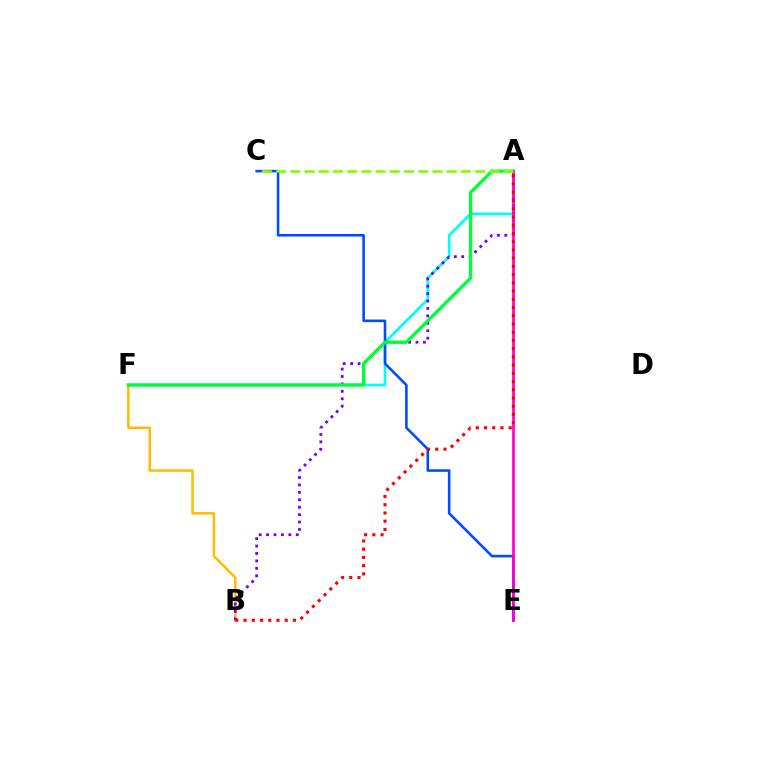{('B', 'F'): [{'color': '#ffbd00', 'line_style': 'solid', 'thickness': 1.82}], ('A', 'F'): [{'color': '#00fff6', 'line_style': 'solid', 'thickness': 1.95}, {'color': '#00ff39', 'line_style': 'solid', 'thickness': 2.37}], ('A', 'B'): [{'color': '#7200ff', 'line_style': 'dotted', 'thickness': 2.02}, {'color': '#ff0000', 'line_style': 'dotted', 'thickness': 2.24}], ('C', 'E'): [{'color': '#004bff', 'line_style': 'solid', 'thickness': 1.86}], ('A', 'E'): [{'color': '#ff00cf', 'line_style': 'solid', 'thickness': 1.96}], ('A', 'C'): [{'color': '#84ff00', 'line_style': 'dashed', 'thickness': 1.93}]}